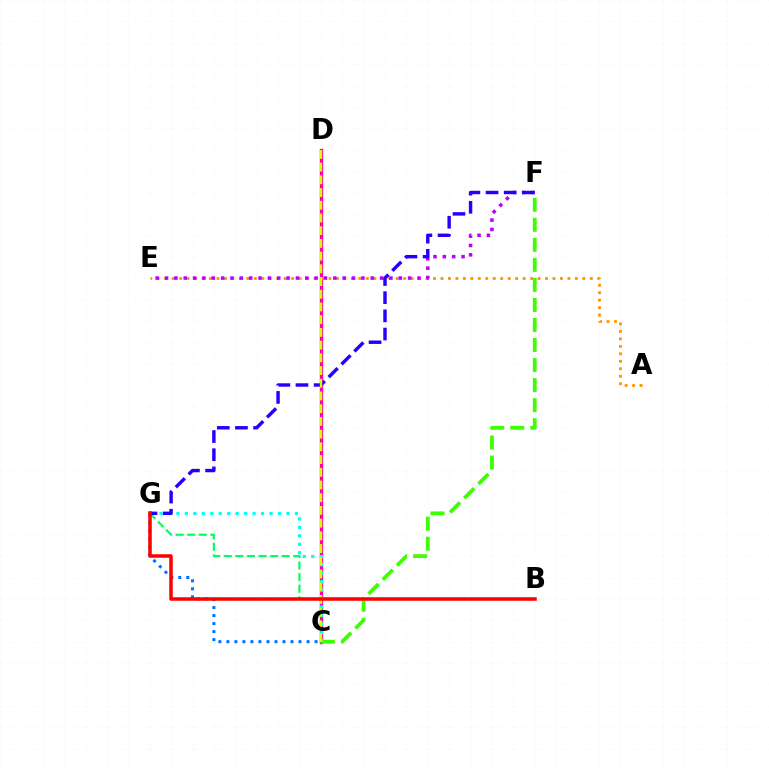{('C', 'D'): [{'color': '#ff00ac', 'line_style': 'solid', 'thickness': 2.43}, {'color': '#d1ff00', 'line_style': 'dashed', 'thickness': 1.73}], ('C', 'G'): [{'color': '#00fff6', 'line_style': 'dotted', 'thickness': 2.3}, {'color': '#0074ff', 'line_style': 'dotted', 'thickness': 2.18}], ('B', 'G'): [{'color': '#00ff5c', 'line_style': 'dashed', 'thickness': 1.57}, {'color': '#ff0000', 'line_style': 'solid', 'thickness': 2.52}], ('A', 'E'): [{'color': '#ff9400', 'line_style': 'dotted', 'thickness': 2.03}], ('E', 'F'): [{'color': '#b900ff', 'line_style': 'dotted', 'thickness': 2.54}], ('F', 'G'): [{'color': '#2500ff', 'line_style': 'dashed', 'thickness': 2.47}], ('C', 'F'): [{'color': '#3dff00', 'line_style': 'dashed', 'thickness': 2.72}]}